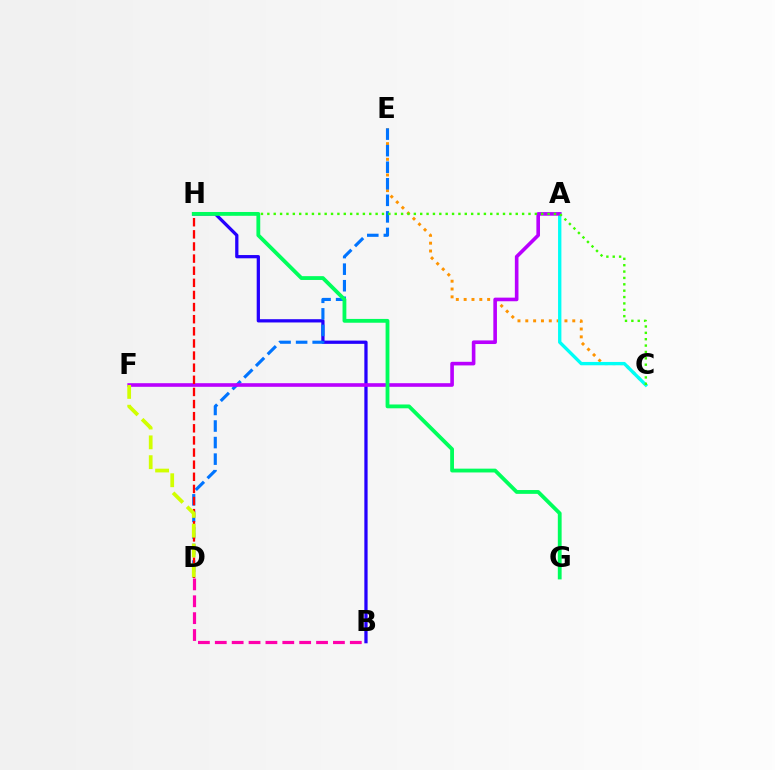{('B', 'H'): [{'color': '#2500ff', 'line_style': 'solid', 'thickness': 2.35}], ('C', 'E'): [{'color': '#ff9400', 'line_style': 'dotted', 'thickness': 2.13}], ('A', 'C'): [{'color': '#00fff6', 'line_style': 'solid', 'thickness': 2.4}], ('D', 'E'): [{'color': '#0074ff', 'line_style': 'dashed', 'thickness': 2.25}], ('A', 'F'): [{'color': '#b900ff', 'line_style': 'solid', 'thickness': 2.6}], ('D', 'H'): [{'color': '#ff0000', 'line_style': 'dashed', 'thickness': 1.65}], ('B', 'D'): [{'color': '#ff00ac', 'line_style': 'dashed', 'thickness': 2.29}], ('C', 'H'): [{'color': '#3dff00', 'line_style': 'dotted', 'thickness': 1.73}], ('G', 'H'): [{'color': '#00ff5c', 'line_style': 'solid', 'thickness': 2.75}], ('D', 'F'): [{'color': '#d1ff00', 'line_style': 'dashed', 'thickness': 2.69}]}